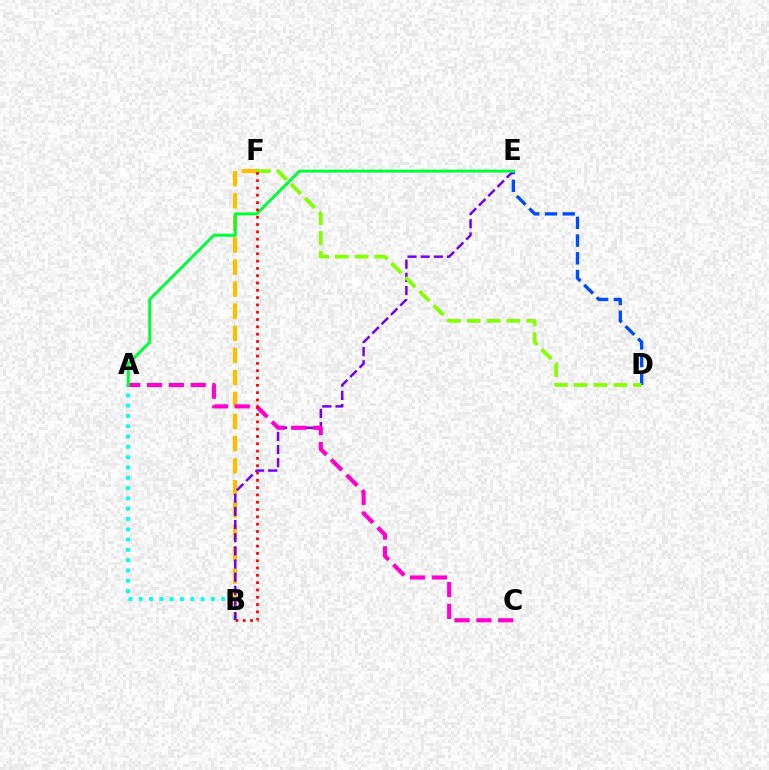{('B', 'F'): [{'color': '#ffbd00', 'line_style': 'dashed', 'thickness': 3.0}, {'color': '#ff0000', 'line_style': 'dotted', 'thickness': 1.99}], ('A', 'B'): [{'color': '#00fff6', 'line_style': 'dotted', 'thickness': 2.8}], ('D', 'E'): [{'color': '#004bff', 'line_style': 'dashed', 'thickness': 2.41}], ('B', 'E'): [{'color': '#7200ff', 'line_style': 'dashed', 'thickness': 1.79}], ('A', 'C'): [{'color': '#ff00cf', 'line_style': 'dashed', 'thickness': 2.96}], ('A', 'E'): [{'color': '#00ff39', 'line_style': 'solid', 'thickness': 2.14}], ('D', 'F'): [{'color': '#84ff00', 'line_style': 'dashed', 'thickness': 2.69}]}